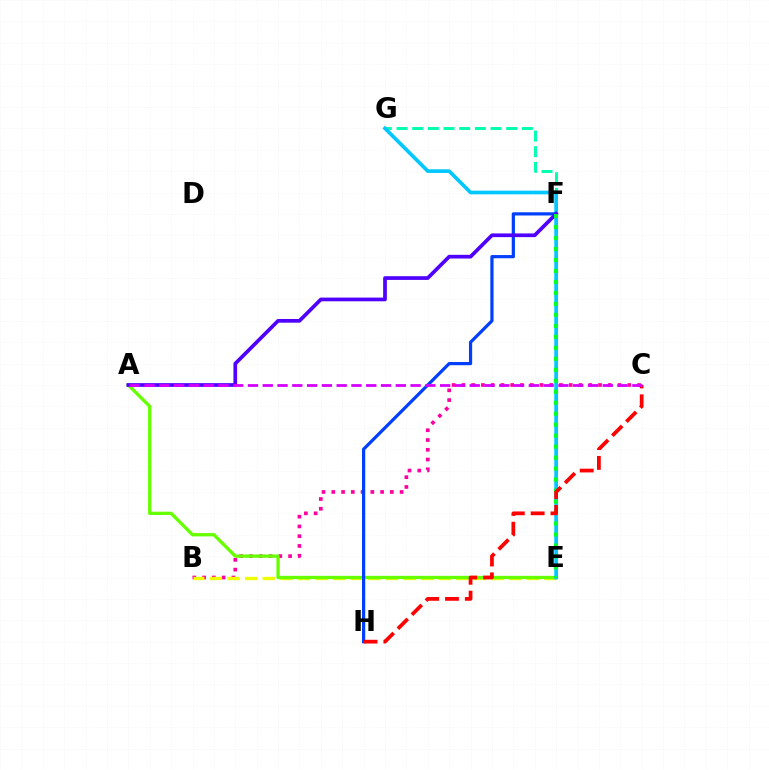{('B', 'C'): [{'color': '#ff00a0', 'line_style': 'dotted', 'thickness': 2.65}], ('B', 'E'): [{'color': '#eeff00', 'line_style': 'dashed', 'thickness': 2.39}], ('A', 'E'): [{'color': '#66ff00', 'line_style': 'solid', 'thickness': 2.38}], ('E', 'F'): [{'color': '#ff8800', 'line_style': 'dashed', 'thickness': 1.88}, {'color': '#00ff27', 'line_style': 'dotted', 'thickness': 2.98}], ('F', 'G'): [{'color': '#00ffaf', 'line_style': 'dashed', 'thickness': 2.13}], ('E', 'G'): [{'color': '#00c7ff', 'line_style': 'solid', 'thickness': 2.64}], ('F', 'H'): [{'color': '#003fff', 'line_style': 'solid', 'thickness': 2.31}], ('A', 'F'): [{'color': '#4f00ff', 'line_style': 'solid', 'thickness': 2.66}], ('C', 'H'): [{'color': '#ff0000', 'line_style': 'dashed', 'thickness': 2.69}], ('A', 'C'): [{'color': '#d600ff', 'line_style': 'dashed', 'thickness': 2.01}]}